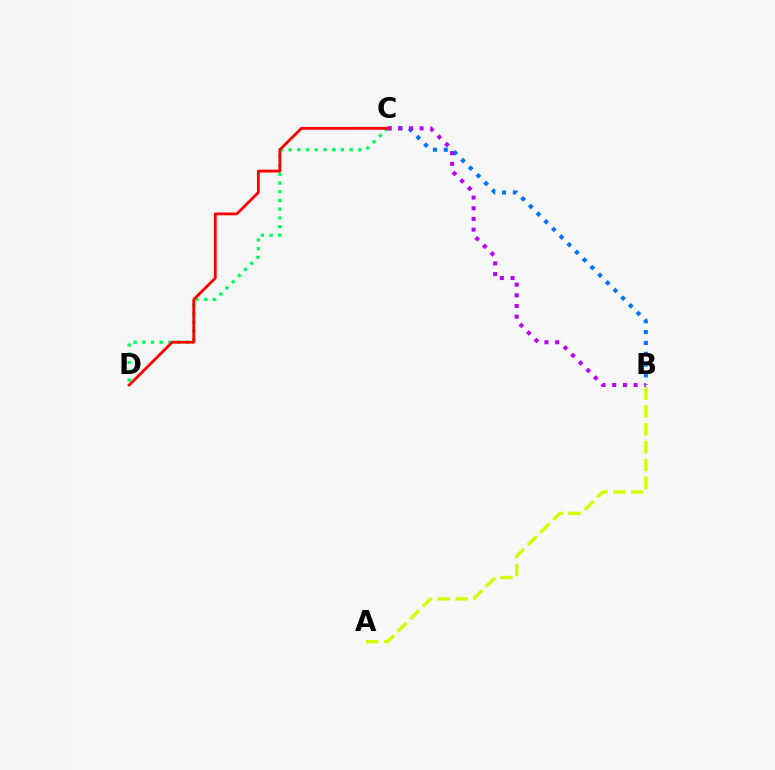{('B', 'C'): [{'color': '#0074ff', 'line_style': 'dotted', 'thickness': 2.95}, {'color': '#b900ff', 'line_style': 'dotted', 'thickness': 2.9}], ('A', 'B'): [{'color': '#d1ff00', 'line_style': 'dashed', 'thickness': 2.43}], ('C', 'D'): [{'color': '#00ff5c', 'line_style': 'dotted', 'thickness': 2.37}, {'color': '#ff0000', 'line_style': 'solid', 'thickness': 2.02}]}